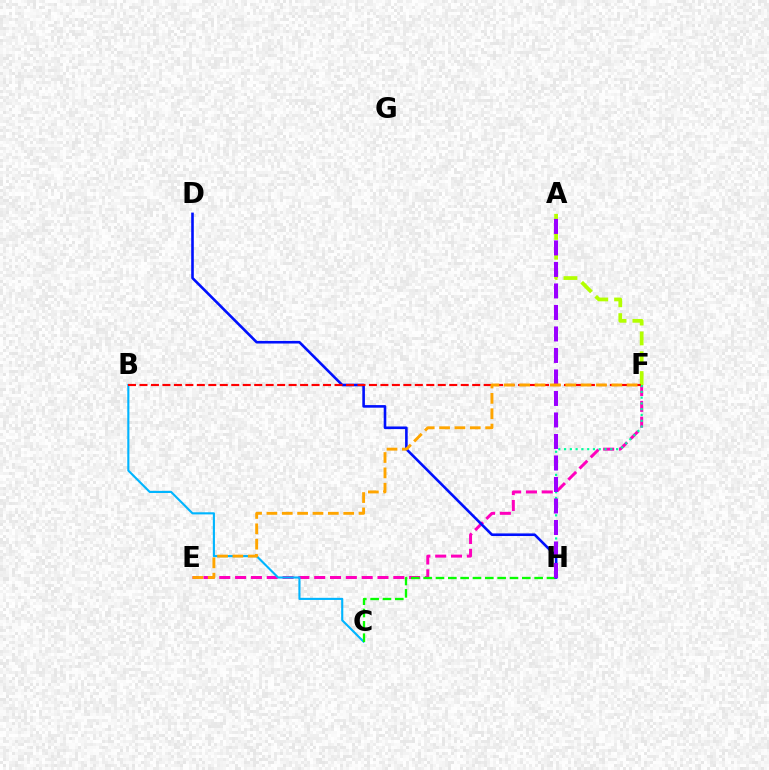{('E', 'F'): [{'color': '#ff00bd', 'line_style': 'dashed', 'thickness': 2.15}, {'color': '#ffa500', 'line_style': 'dashed', 'thickness': 2.09}], ('B', 'C'): [{'color': '#00b5ff', 'line_style': 'solid', 'thickness': 1.53}], ('C', 'H'): [{'color': '#08ff00', 'line_style': 'dashed', 'thickness': 1.68}], ('A', 'F'): [{'color': '#b3ff00', 'line_style': 'dashed', 'thickness': 2.69}], ('F', 'H'): [{'color': '#00ff9d', 'line_style': 'dotted', 'thickness': 1.57}], ('D', 'H'): [{'color': '#0010ff', 'line_style': 'solid', 'thickness': 1.88}], ('A', 'H'): [{'color': '#9b00ff', 'line_style': 'dashed', 'thickness': 2.92}], ('B', 'F'): [{'color': '#ff0000', 'line_style': 'dashed', 'thickness': 1.56}]}